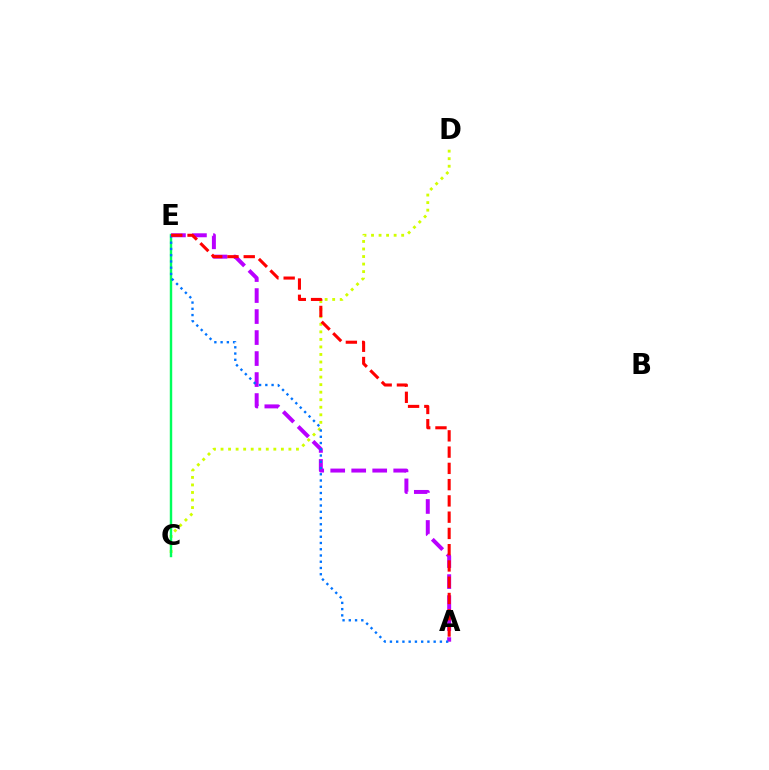{('C', 'D'): [{'color': '#d1ff00', 'line_style': 'dotted', 'thickness': 2.05}], ('C', 'E'): [{'color': '#00ff5c', 'line_style': 'solid', 'thickness': 1.75}], ('A', 'E'): [{'color': '#b900ff', 'line_style': 'dashed', 'thickness': 2.85}, {'color': '#0074ff', 'line_style': 'dotted', 'thickness': 1.7}, {'color': '#ff0000', 'line_style': 'dashed', 'thickness': 2.21}]}